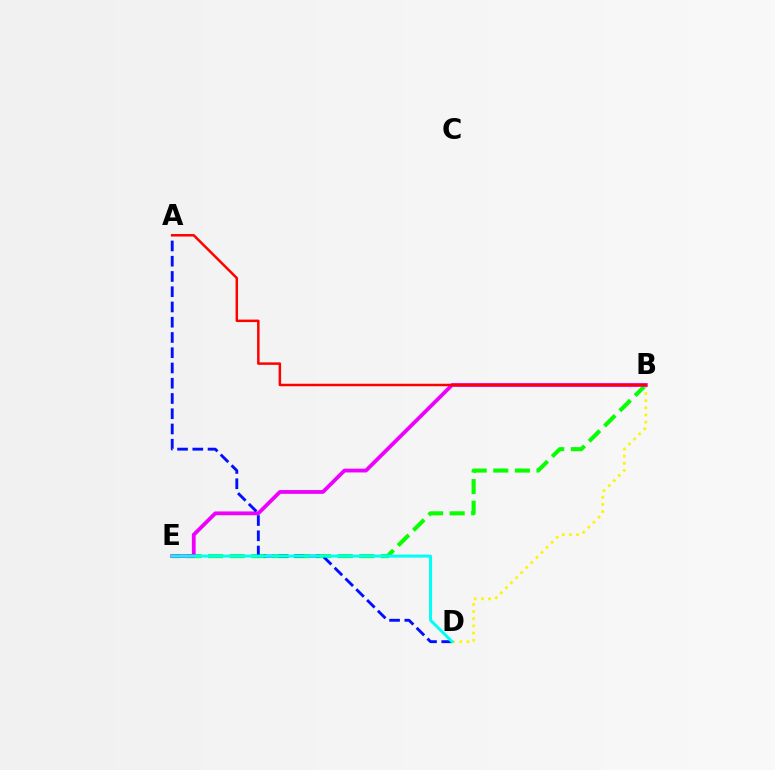{('B', 'E'): [{'color': '#08ff00', 'line_style': 'dashed', 'thickness': 2.93}, {'color': '#ee00ff', 'line_style': 'solid', 'thickness': 2.73}], ('B', 'D'): [{'color': '#fcf500', 'line_style': 'dotted', 'thickness': 1.94}], ('A', 'D'): [{'color': '#0010ff', 'line_style': 'dashed', 'thickness': 2.07}], ('D', 'E'): [{'color': '#00fff6', 'line_style': 'solid', 'thickness': 2.18}], ('A', 'B'): [{'color': '#ff0000', 'line_style': 'solid', 'thickness': 1.79}]}